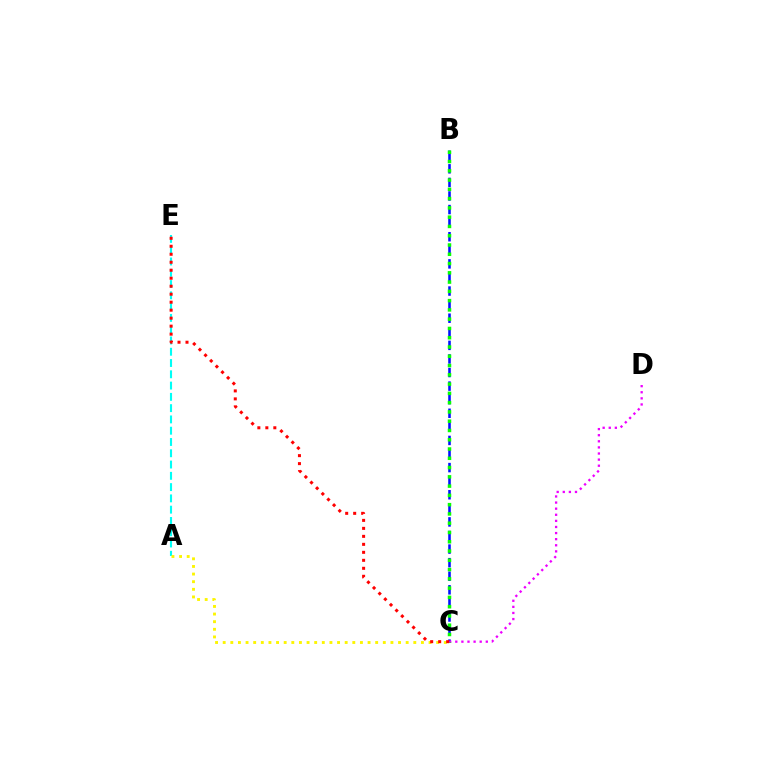{('B', 'C'): [{'color': '#0010ff', 'line_style': 'dashed', 'thickness': 1.84}, {'color': '#08ff00', 'line_style': 'dotted', 'thickness': 2.52}], ('A', 'E'): [{'color': '#00fff6', 'line_style': 'dashed', 'thickness': 1.53}], ('A', 'C'): [{'color': '#fcf500', 'line_style': 'dotted', 'thickness': 2.07}], ('C', 'D'): [{'color': '#ee00ff', 'line_style': 'dotted', 'thickness': 1.66}], ('C', 'E'): [{'color': '#ff0000', 'line_style': 'dotted', 'thickness': 2.17}]}